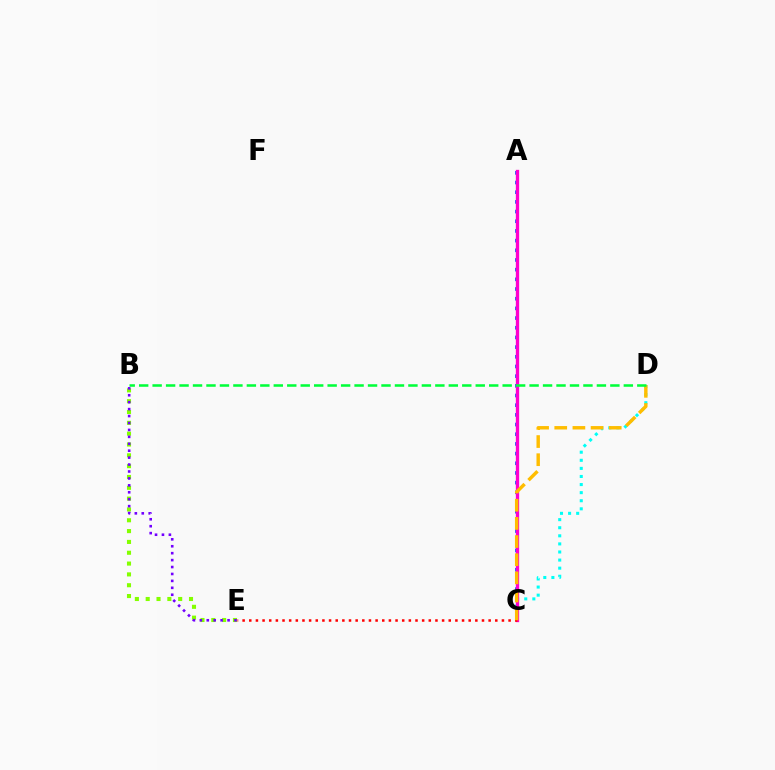{('A', 'C'): [{'color': '#004bff', 'line_style': 'dotted', 'thickness': 2.63}, {'color': '#ff00cf', 'line_style': 'solid', 'thickness': 2.39}], ('C', 'D'): [{'color': '#00fff6', 'line_style': 'dotted', 'thickness': 2.2}, {'color': '#ffbd00', 'line_style': 'dashed', 'thickness': 2.47}], ('B', 'E'): [{'color': '#84ff00', 'line_style': 'dotted', 'thickness': 2.94}, {'color': '#7200ff', 'line_style': 'dotted', 'thickness': 1.88}], ('C', 'E'): [{'color': '#ff0000', 'line_style': 'dotted', 'thickness': 1.81}], ('B', 'D'): [{'color': '#00ff39', 'line_style': 'dashed', 'thickness': 1.83}]}